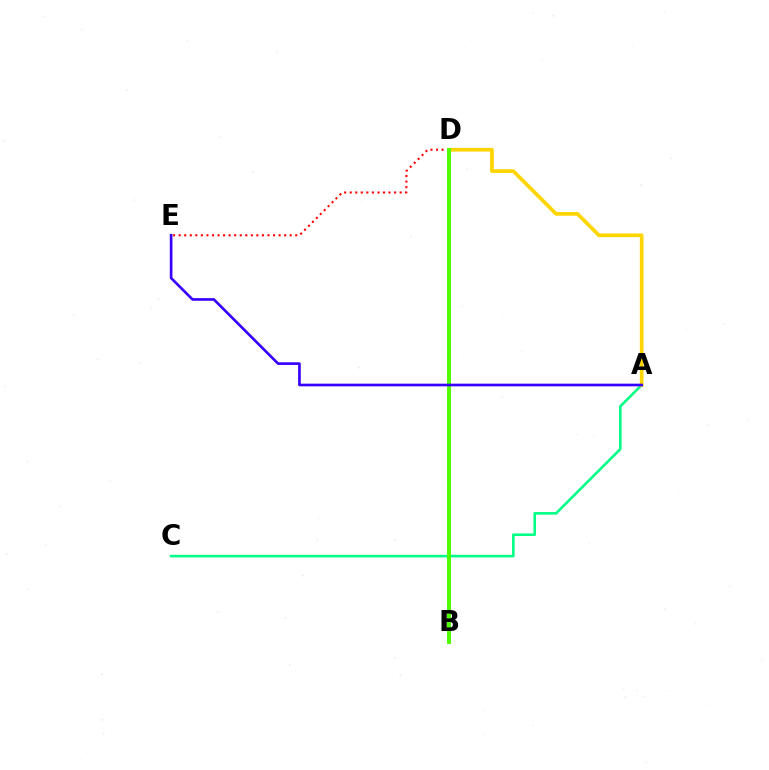{('B', 'D'): [{'color': '#ff00ed', 'line_style': 'dashed', 'thickness': 1.95}, {'color': '#009eff', 'line_style': 'dotted', 'thickness': 2.63}, {'color': '#4fff00', 'line_style': 'solid', 'thickness': 2.82}], ('A', 'C'): [{'color': '#00ff86', 'line_style': 'solid', 'thickness': 1.87}], ('D', 'E'): [{'color': '#ff0000', 'line_style': 'dotted', 'thickness': 1.51}], ('A', 'D'): [{'color': '#ffd500', 'line_style': 'solid', 'thickness': 2.66}], ('A', 'E'): [{'color': '#3700ff', 'line_style': 'solid', 'thickness': 1.91}]}